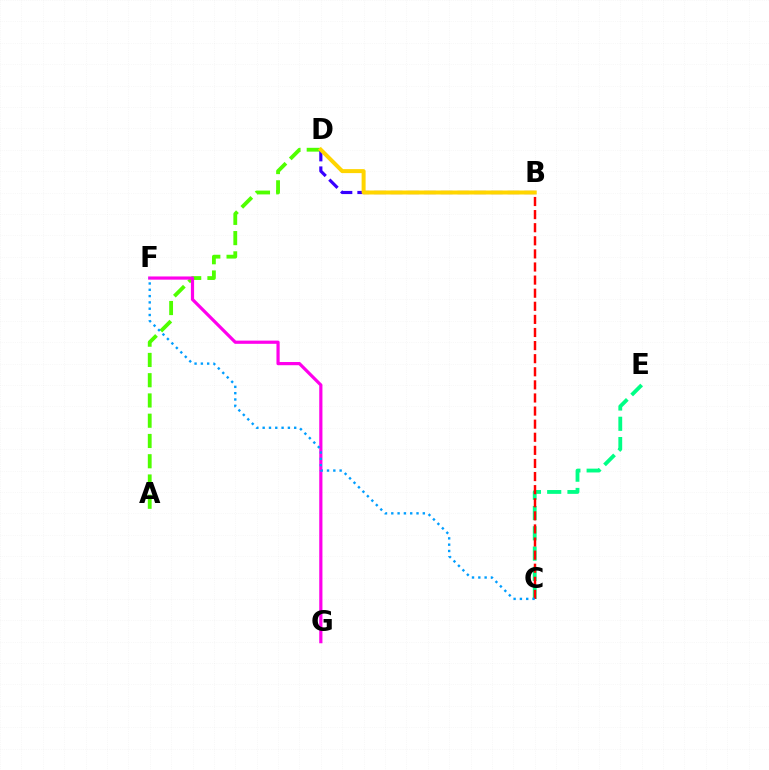{('A', 'D'): [{'color': '#4fff00', 'line_style': 'dashed', 'thickness': 2.75}], ('C', 'E'): [{'color': '#00ff86', 'line_style': 'dashed', 'thickness': 2.76}], ('F', 'G'): [{'color': '#ff00ed', 'line_style': 'solid', 'thickness': 2.3}], ('B', 'D'): [{'color': '#3700ff', 'line_style': 'dashed', 'thickness': 2.27}, {'color': '#ffd500', 'line_style': 'solid', 'thickness': 2.88}], ('B', 'C'): [{'color': '#ff0000', 'line_style': 'dashed', 'thickness': 1.78}], ('C', 'F'): [{'color': '#009eff', 'line_style': 'dotted', 'thickness': 1.71}]}